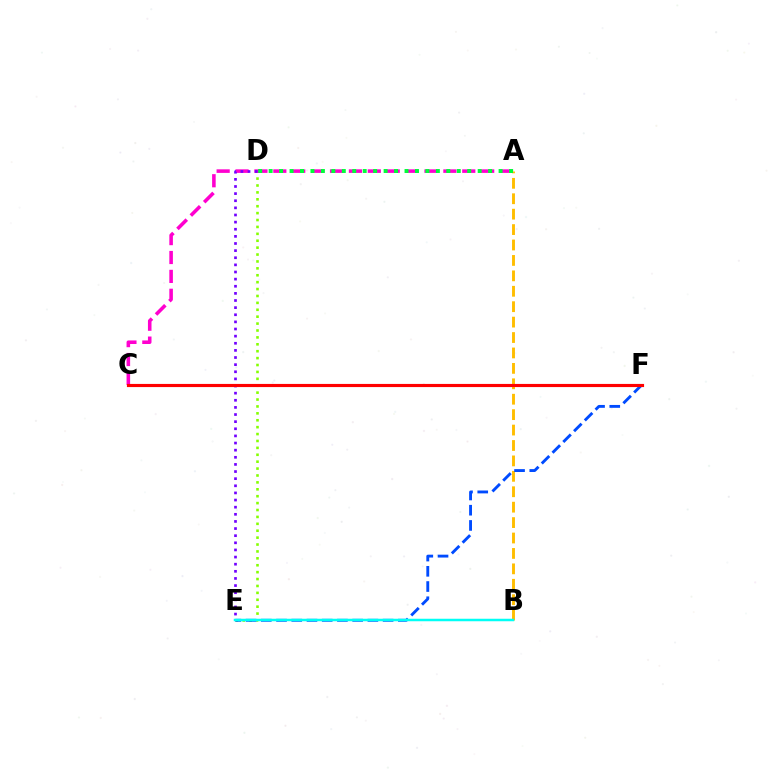{('D', 'E'): [{'color': '#84ff00', 'line_style': 'dotted', 'thickness': 1.88}, {'color': '#7200ff', 'line_style': 'dotted', 'thickness': 1.94}], ('A', 'C'): [{'color': '#ff00cf', 'line_style': 'dashed', 'thickness': 2.57}], ('A', 'B'): [{'color': '#ffbd00', 'line_style': 'dashed', 'thickness': 2.09}], ('A', 'D'): [{'color': '#00ff39', 'line_style': 'dotted', 'thickness': 2.84}], ('E', 'F'): [{'color': '#004bff', 'line_style': 'dashed', 'thickness': 2.07}], ('C', 'F'): [{'color': '#ff0000', 'line_style': 'solid', 'thickness': 2.27}], ('B', 'E'): [{'color': '#00fff6', 'line_style': 'solid', 'thickness': 1.8}]}